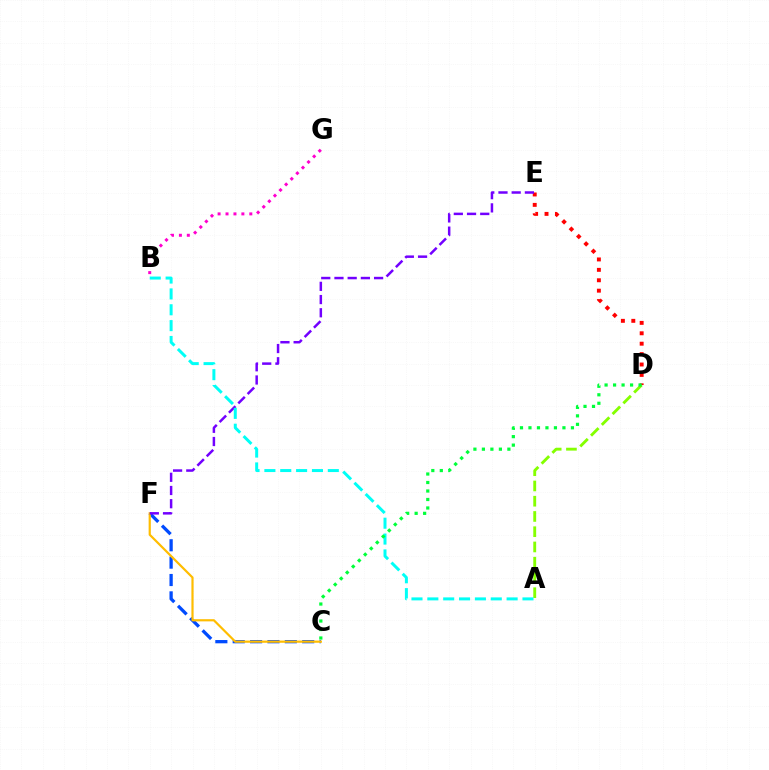{('A', 'D'): [{'color': '#84ff00', 'line_style': 'dashed', 'thickness': 2.07}], ('C', 'F'): [{'color': '#004bff', 'line_style': 'dashed', 'thickness': 2.36}, {'color': '#ffbd00', 'line_style': 'solid', 'thickness': 1.58}], ('D', 'E'): [{'color': '#ff0000', 'line_style': 'dotted', 'thickness': 2.83}], ('E', 'F'): [{'color': '#7200ff', 'line_style': 'dashed', 'thickness': 1.79}], ('A', 'B'): [{'color': '#00fff6', 'line_style': 'dashed', 'thickness': 2.15}], ('B', 'G'): [{'color': '#ff00cf', 'line_style': 'dotted', 'thickness': 2.15}], ('C', 'D'): [{'color': '#00ff39', 'line_style': 'dotted', 'thickness': 2.31}]}